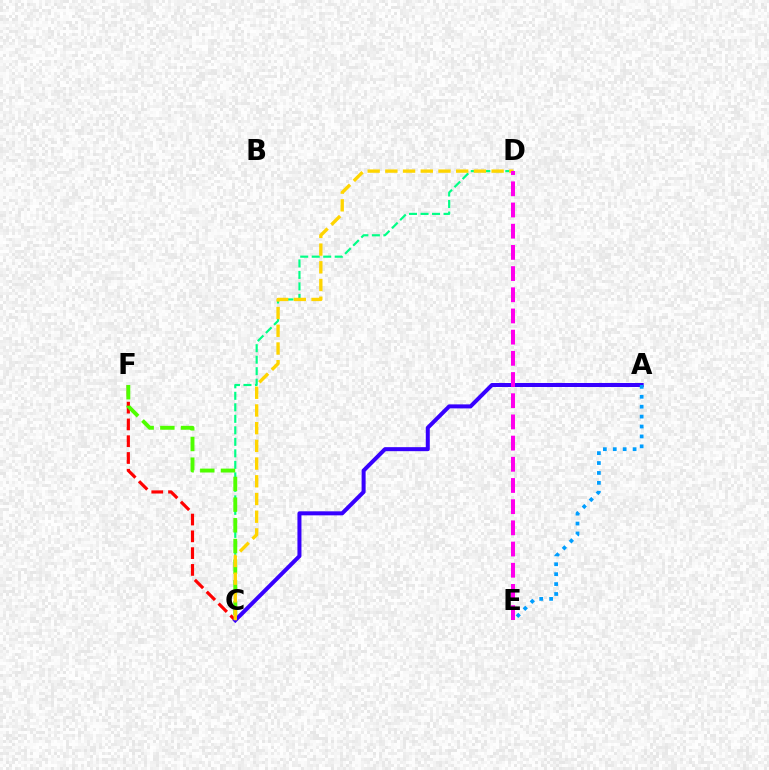{('C', 'D'): [{'color': '#00ff86', 'line_style': 'dashed', 'thickness': 1.56}, {'color': '#ffd500', 'line_style': 'dashed', 'thickness': 2.41}], ('C', 'F'): [{'color': '#ff0000', 'line_style': 'dashed', 'thickness': 2.28}, {'color': '#4fff00', 'line_style': 'dashed', 'thickness': 2.81}], ('A', 'C'): [{'color': '#3700ff', 'line_style': 'solid', 'thickness': 2.89}], ('A', 'E'): [{'color': '#009eff', 'line_style': 'dotted', 'thickness': 2.69}], ('D', 'E'): [{'color': '#ff00ed', 'line_style': 'dashed', 'thickness': 2.88}]}